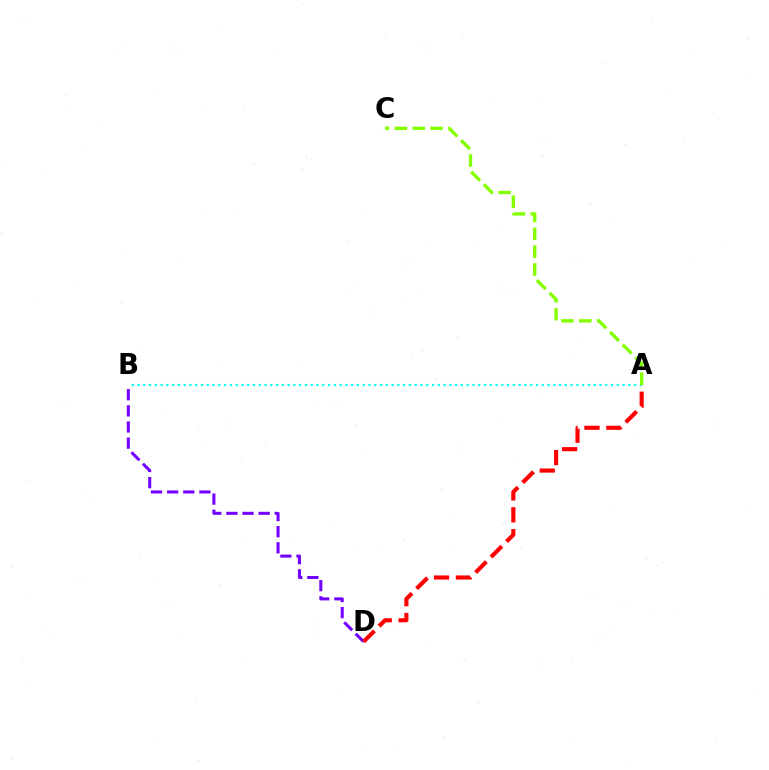{('A', 'B'): [{'color': '#00fff6', 'line_style': 'dotted', 'thickness': 1.57}], ('B', 'D'): [{'color': '#7200ff', 'line_style': 'dashed', 'thickness': 2.19}], ('A', 'D'): [{'color': '#ff0000', 'line_style': 'dashed', 'thickness': 2.97}], ('A', 'C'): [{'color': '#84ff00', 'line_style': 'dashed', 'thickness': 2.43}]}